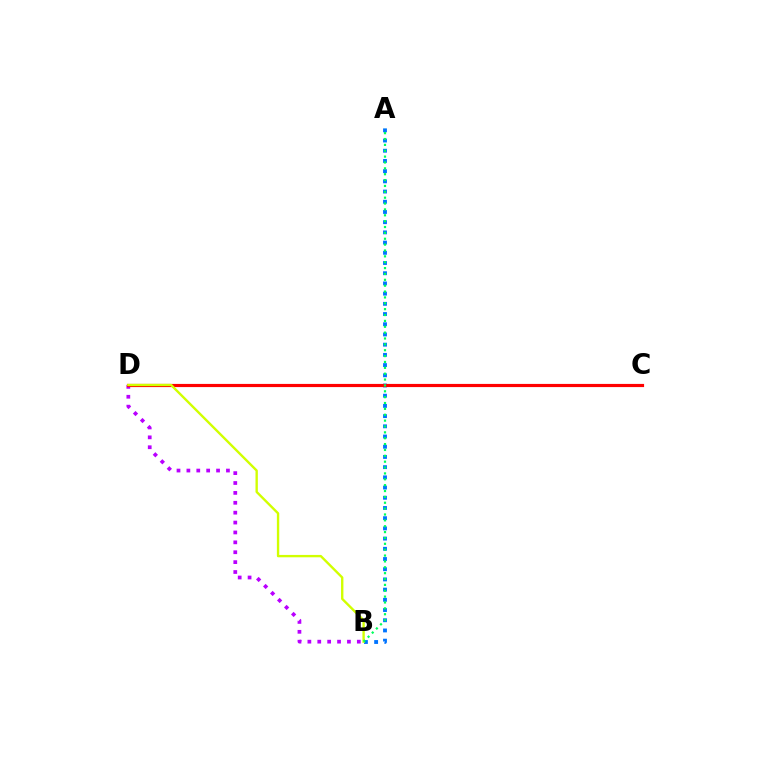{('A', 'B'): [{'color': '#0074ff', 'line_style': 'dotted', 'thickness': 2.77}, {'color': '#00ff5c', 'line_style': 'dotted', 'thickness': 1.59}], ('B', 'D'): [{'color': '#b900ff', 'line_style': 'dotted', 'thickness': 2.69}, {'color': '#d1ff00', 'line_style': 'solid', 'thickness': 1.71}], ('C', 'D'): [{'color': '#ff0000', 'line_style': 'solid', 'thickness': 2.28}]}